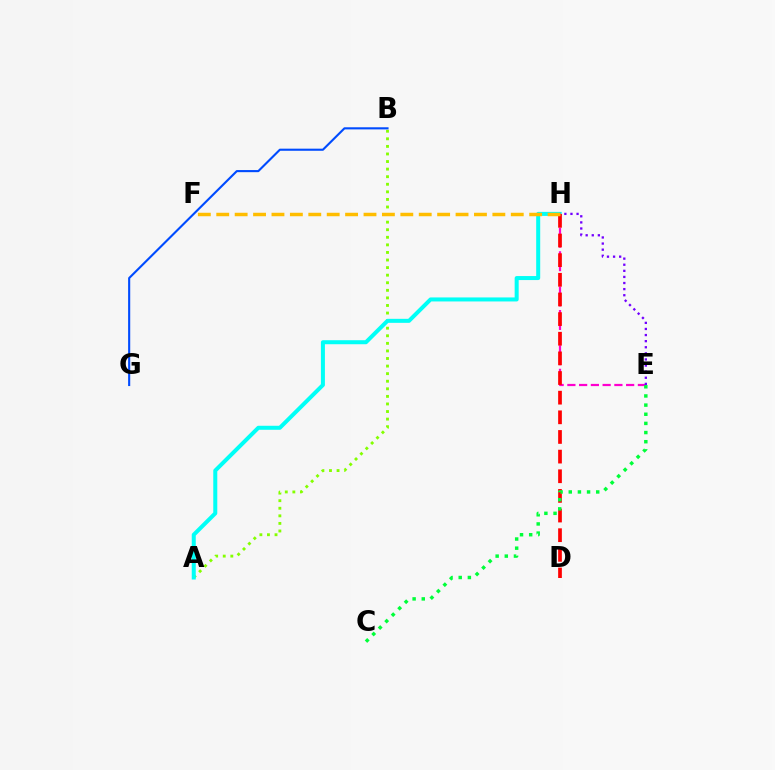{('E', 'H'): [{'color': '#ff00cf', 'line_style': 'dashed', 'thickness': 1.6}, {'color': '#7200ff', 'line_style': 'dotted', 'thickness': 1.66}], ('A', 'B'): [{'color': '#84ff00', 'line_style': 'dotted', 'thickness': 2.06}], ('A', 'H'): [{'color': '#00fff6', 'line_style': 'solid', 'thickness': 2.89}], ('D', 'H'): [{'color': '#ff0000', 'line_style': 'dashed', 'thickness': 2.67}], ('C', 'E'): [{'color': '#00ff39', 'line_style': 'dotted', 'thickness': 2.49}], ('B', 'G'): [{'color': '#004bff', 'line_style': 'solid', 'thickness': 1.52}], ('F', 'H'): [{'color': '#ffbd00', 'line_style': 'dashed', 'thickness': 2.5}]}